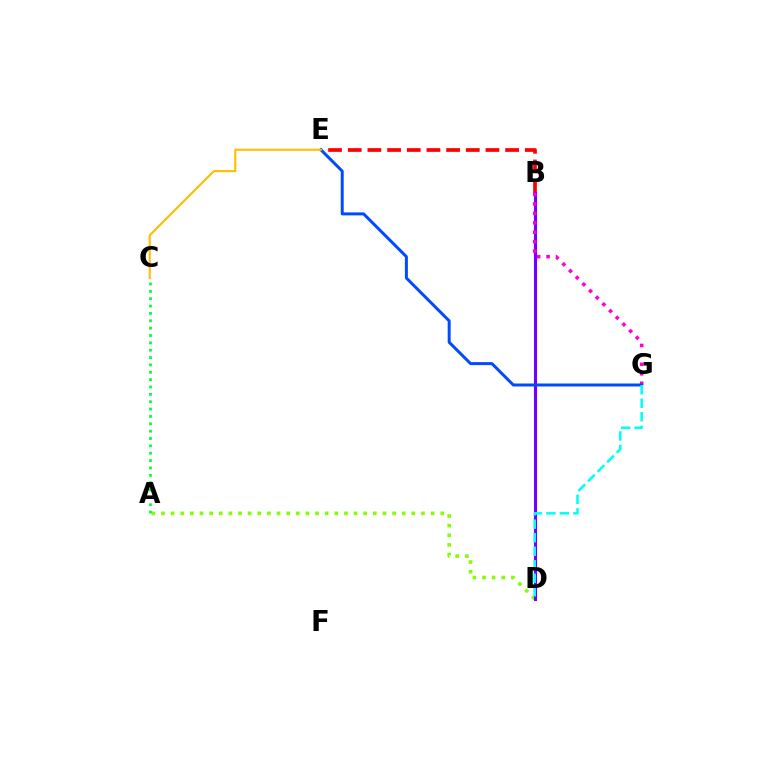{('B', 'E'): [{'color': '#ff0000', 'line_style': 'dashed', 'thickness': 2.67}], ('A', 'D'): [{'color': '#84ff00', 'line_style': 'dotted', 'thickness': 2.62}], ('B', 'D'): [{'color': '#7200ff', 'line_style': 'solid', 'thickness': 2.24}], ('A', 'C'): [{'color': '#00ff39', 'line_style': 'dotted', 'thickness': 2.0}], ('B', 'G'): [{'color': '#ff00cf', 'line_style': 'dotted', 'thickness': 2.57}], ('E', 'G'): [{'color': '#004bff', 'line_style': 'solid', 'thickness': 2.15}], ('C', 'E'): [{'color': '#ffbd00', 'line_style': 'solid', 'thickness': 1.51}], ('D', 'G'): [{'color': '#00fff6', 'line_style': 'dashed', 'thickness': 1.84}]}